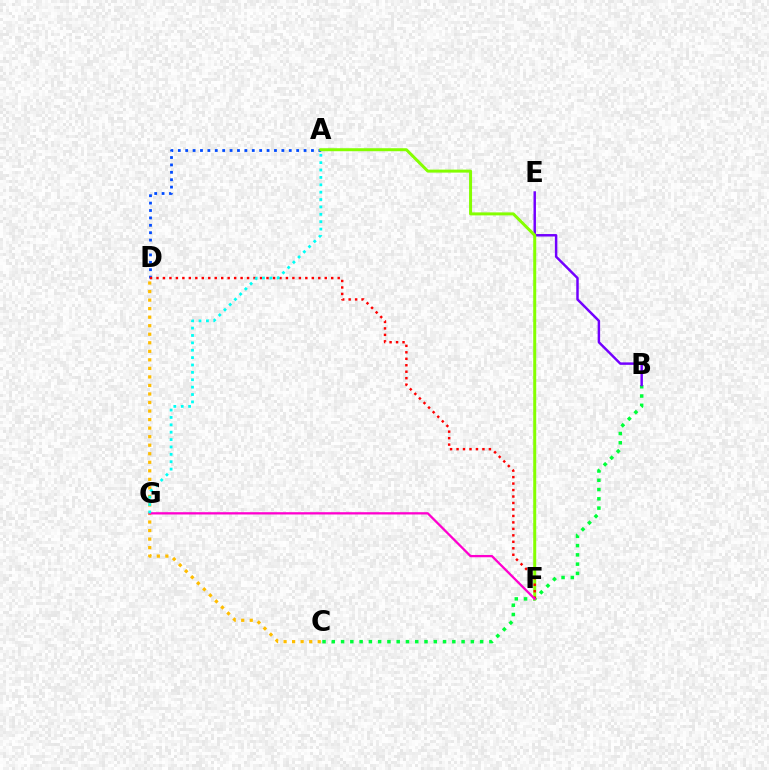{('B', 'C'): [{'color': '#00ff39', 'line_style': 'dotted', 'thickness': 2.52}], ('C', 'D'): [{'color': '#ffbd00', 'line_style': 'dotted', 'thickness': 2.32}], ('B', 'E'): [{'color': '#7200ff', 'line_style': 'solid', 'thickness': 1.77}], ('A', 'D'): [{'color': '#004bff', 'line_style': 'dotted', 'thickness': 2.01}], ('A', 'F'): [{'color': '#84ff00', 'line_style': 'solid', 'thickness': 2.16}], ('D', 'F'): [{'color': '#ff0000', 'line_style': 'dotted', 'thickness': 1.76}], ('F', 'G'): [{'color': '#ff00cf', 'line_style': 'solid', 'thickness': 1.65}], ('A', 'G'): [{'color': '#00fff6', 'line_style': 'dotted', 'thickness': 2.01}]}